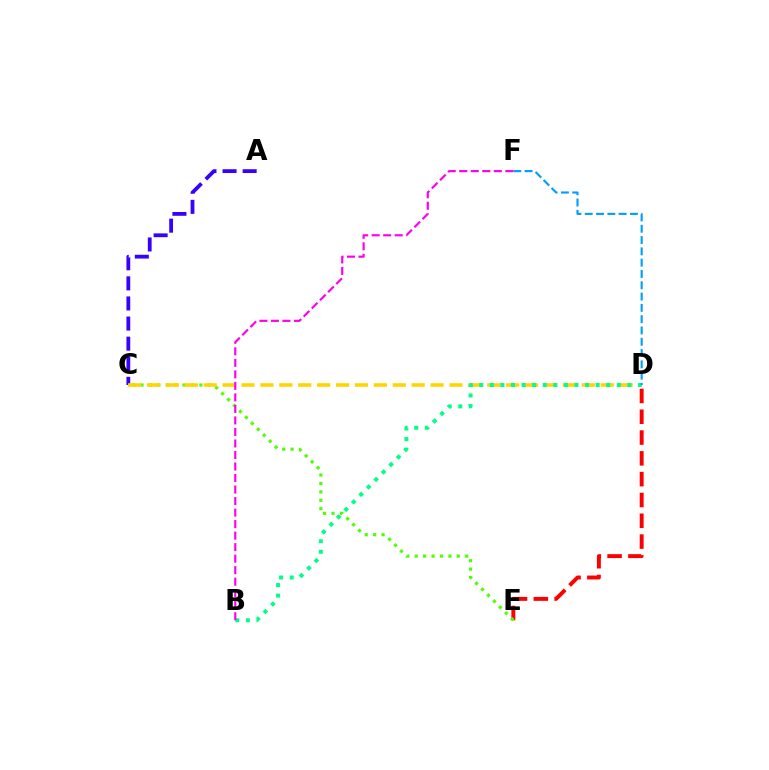{('A', 'C'): [{'color': '#3700ff', 'line_style': 'dashed', 'thickness': 2.73}], ('D', 'E'): [{'color': '#ff0000', 'line_style': 'dashed', 'thickness': 2.83}], ('C', 'E'): [{'color': '#4fff00', 'line_style': 'dotted', 'thickness': 2.29}], ('C', 'D'): [{'color': '#ffd500', 'line_style': 'dashed', 'thickness': 2.57}], ('B', 'D'): [{'color': '#00ff86', 'line_style': 'dotted', 'thickness': 2.88}], ('D', 'F'): [{'color': '#009eff', 'line_style': 'dashed', 'thickness': 1.54}], ('B', 'F'): [{'color': '#ff00ed', 'line_style': 'dashed', 'thickness': 1.56}]}